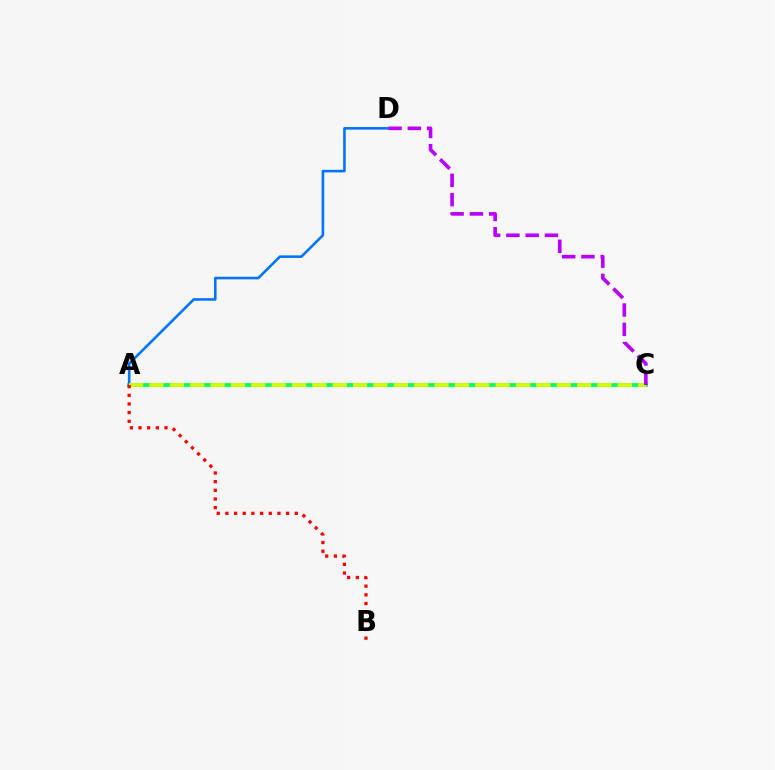{('A', 'C'): [{'color': '#00ff5c', 'line_style': 'solid', 'thickness': 2.72}, {'color': '#d1ff00', 'line_style': 'dashed', 'thickness': 2.77}], ('A', 'D'): [{'color': '#0074ff', 'line_style': 'solid', 'thickness': 1.87}], ('A', 'B'): [{'color': '#ff0000', 'line_style': 'dotted', 'thickness': 2.35}], ('C', 'D'): [{'color': '#b900ff', 'line_style': 'dashed', 'thickness': 2.62}]}